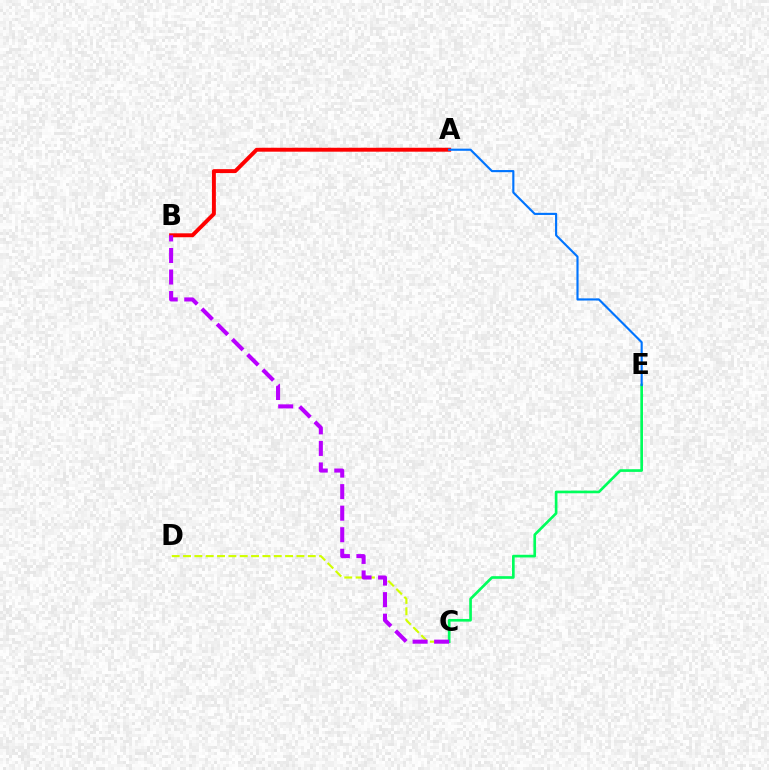{('C', 'D'): [{'color': '#d1ff00', 'line_style': 'dashed', 'thickness': 1.54}], ('A', 'B'): [{'color': '#ff0000', 'line_style': 'solid', 'thickness': 2.83}], ('C', 'E'): [{'color': '#00ff5c', 'line_style': 'solid', 'thickness': 1.92}], ('B', 'C'): [{'color': '#b900ff', 'line_style': 'dashed', 'thickness': 2.93}], ('A', 'E'): [{'color': '#0074ff', 'line_style': 'solid', 'thickness': 1.54}]}